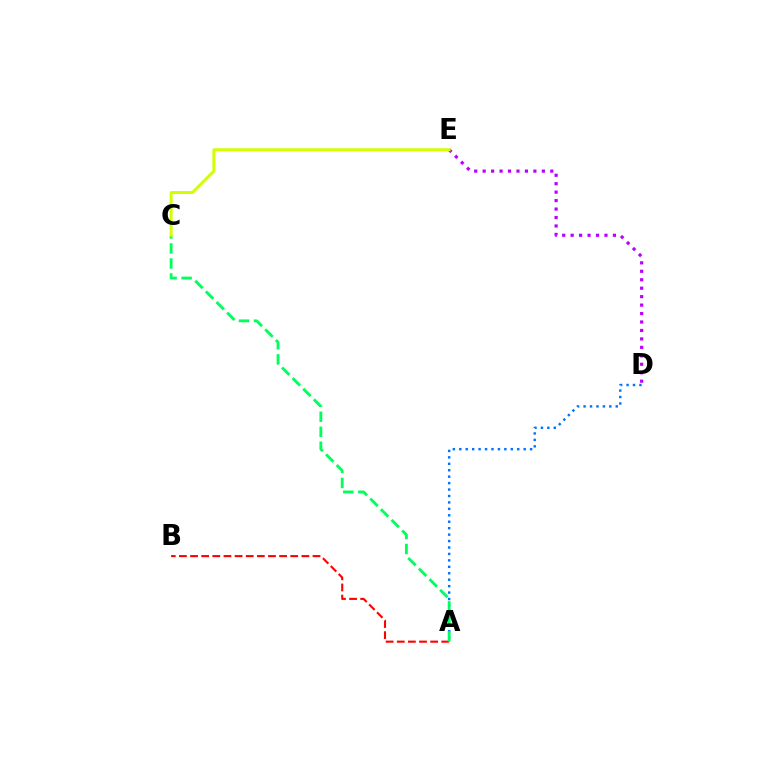{('A', 'D'): [{'color': '#0074ff', 'line_style': 'dotted', 'thickness': 1.75}], ('A', 'B'): [{'color': '#ff0000', 'line_style': 'dashed', 'thickness': 1.51}], ('D', 'E'): [{'color': '#b900ff', 'line_style': 'dotted', 'thickness': 2.3}], ('A', 'C'): [{'color': '#00ff5c', 'line_style': 'dashed', 'thickness': 2.04}], ('C', 'E'): [{'color': '#d1ff00', 'line_style': 'solid', 'thickness': 2.13}]}